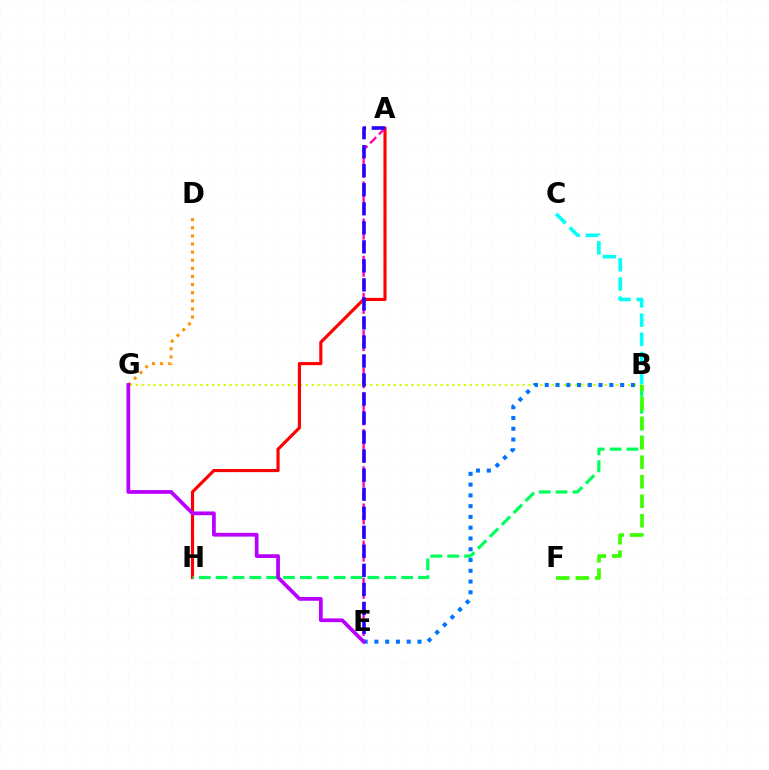{('B', 'G'): [{'color': '#d1ff00', 'line_style': 'dotted', 'thickness': 1.59}], ('D', 'G'): [{'color': '#ff9400', 'line_style': 'dotted', 'thickness': 2.21}], ('A', 'H'): [{'color': '#ff0000', 'line_style': 'solid', 'thickness': 2.25}], ('B', 'H'): [{'color': '#00ff5c', 'line_style': 'dashed', 'thickness': 2.29}], ('A', 'E'): [{'color': '#ff00ac', 'line_style': 'dashed', 'thickness': 1.68}, {'color': '#2500ff', 'line_style': 'dashed', 'thickness': 2.58}], ('B', 'E'): [{'color': '#0074ff', 'line_style': 'dotted', 'thickness': 2.93}], ('E', 'G'): [{'color': '#b900ff', 'line_style': 'solid', 'thickness': 2.7}], ('B', 'F'): [{'color': '#3dff00', 'line_style': 'dashed', 'thickness': 2.65}], ('B', 'C'): [{'color': '#00fff6', 'line_style': 'dashed', 'thickness': 2.6}]}